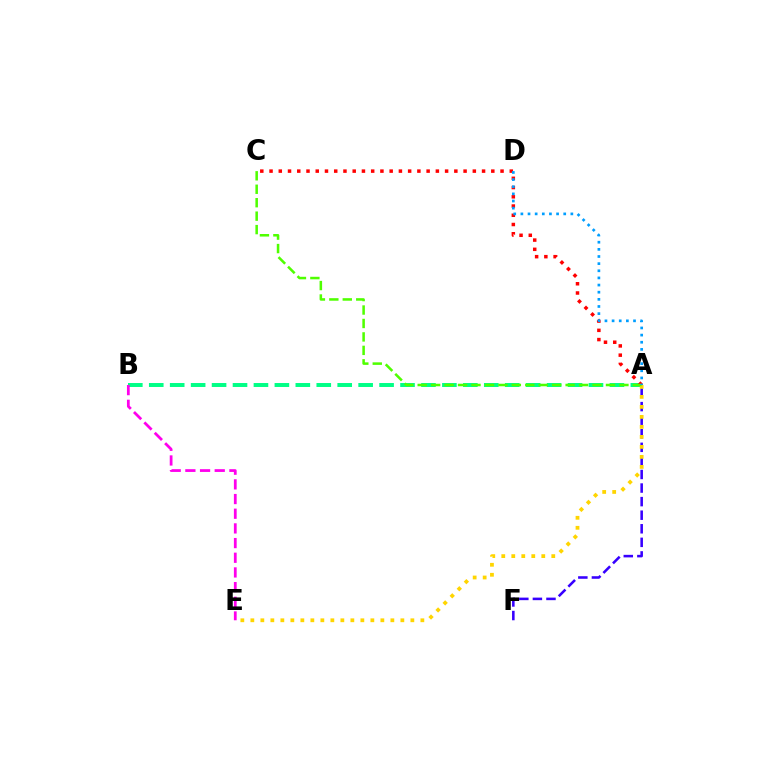{('A', 'F'): [{'color': '#3700ff', 'line_style': 'dashed', 'thickness': 1.84}], ('A', 'B'): [{'color': '#00ff86', 'line_style': 'dashed', 'thickness': 2.84}], ('A', 'C'): [{'color': '#ff0000', 'line_style': 'dotted', 'thickness': 2.51}, {'color': '#4fff00', 'line_style': 'dashed', 'thickness': 1.83}], ('A', 'E'): [{'color': '#ffd500', 'line_style': 'dotted', 'thickness': 2.72}], ('B', 'E'): [{'color': '#ff00ed', 'line_style': 'dashed', 'thickness': 1.99}], ('A', 'D'): [{'color': '#009eff', 'line_style': 'dotted', 'thickness': 1.94}]}